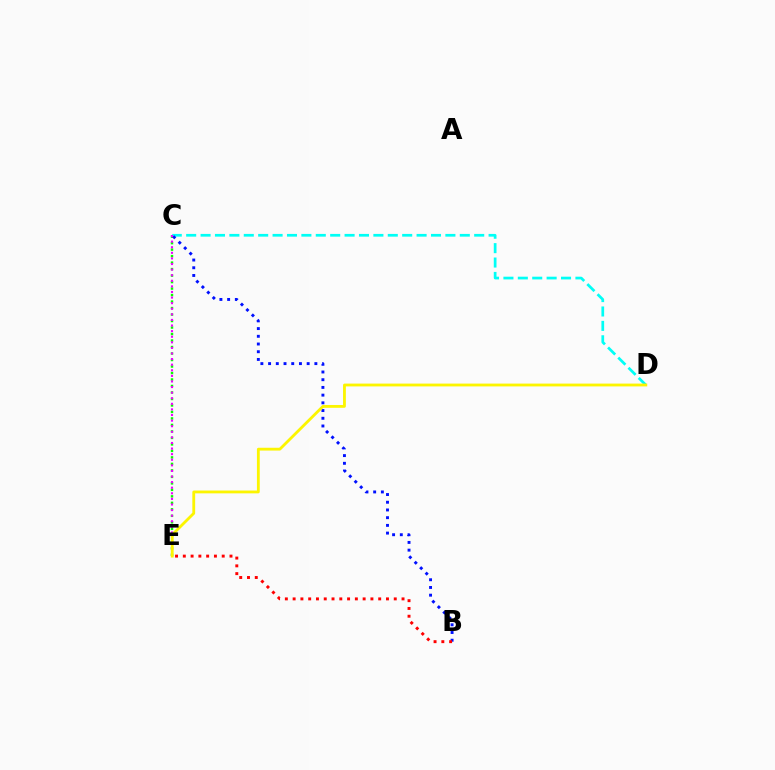{('C', 'E'): [{'color': '#08ff00', 'line_style': 'dotted', 'thickness': 1.76}, {'color': '#ee00ff', 'line_style': 'dotted', 'thickness': 1.52}], ('C', 'D'): [{'color': '#00fff6', 'line_style': 'dashed', 'thickness': 1.96}], ('B', 'C'): [{'color': '#0010ff', 'line_style': 'dotted', 'thickness': 2.1}], ('D', 'E'): [{'color': '#fcf500', 'line_style': 'solid', 'thickness': 2.03}], ('B', 'E'): [{'color': '#ff0000', 'line_style': 'dotted', 'thickness': 2.11}]}